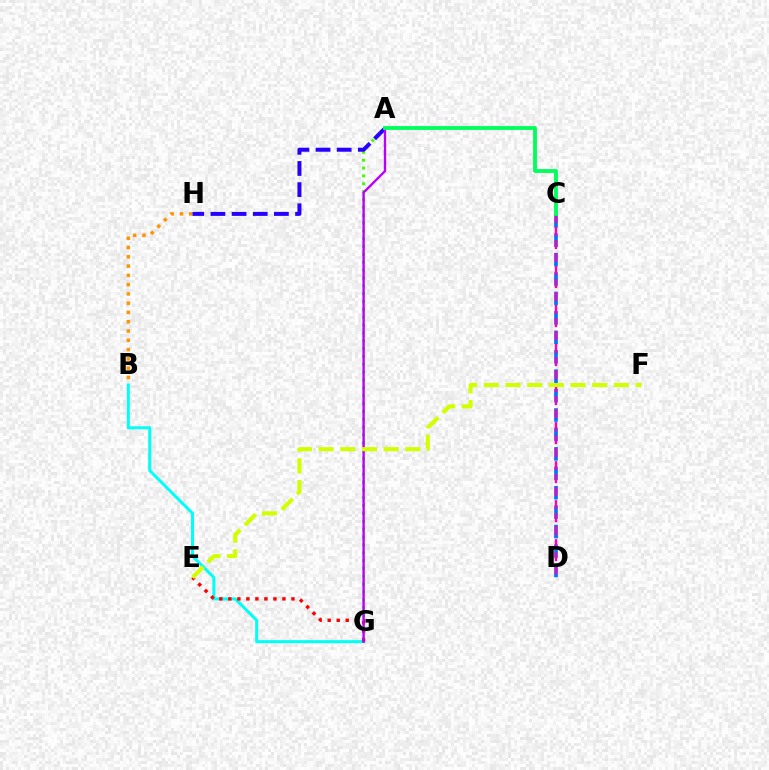{('B', 'H'): [{'color': '#ff9400', 'line_style': 'dotted', 'thickness': 2.52}], ('A', 'G'): [{'color': '#3dff00', 'line_style': 'dotted', 'thickness': 2.13}, {'color': '#b900ff', 'line_style': 'solid', 'thickness': 1.71}], ('B', 'G'): [{'color': '#00fff6', 'line_style': 'solid', 'thickness': 2.17}], ('A', 'H'): [{'color': '#2500ff', 'line_style': 'dashed', 'thickness': 2.87}], ('E', 'G'): [{'color': '#ff0000', 'line_style': 'dotted', 'thickness': 2.45}], ('C', 'D'): [{'color': '#0074ff', 'line_style': 'dashed', 'thickness': 2.64}, {'color': '#ff00ac', 'line_style': 'dashed', 'thickness': 1.77}], ('A', 'C'): [{'color': '#00ff5c', 'line_style': 'solid', 'thickness': 2.76}], ('E', 'F'): [{'color': '#d1ff00', 'line_style': 'dashed', 'thickness': 2.95}]}